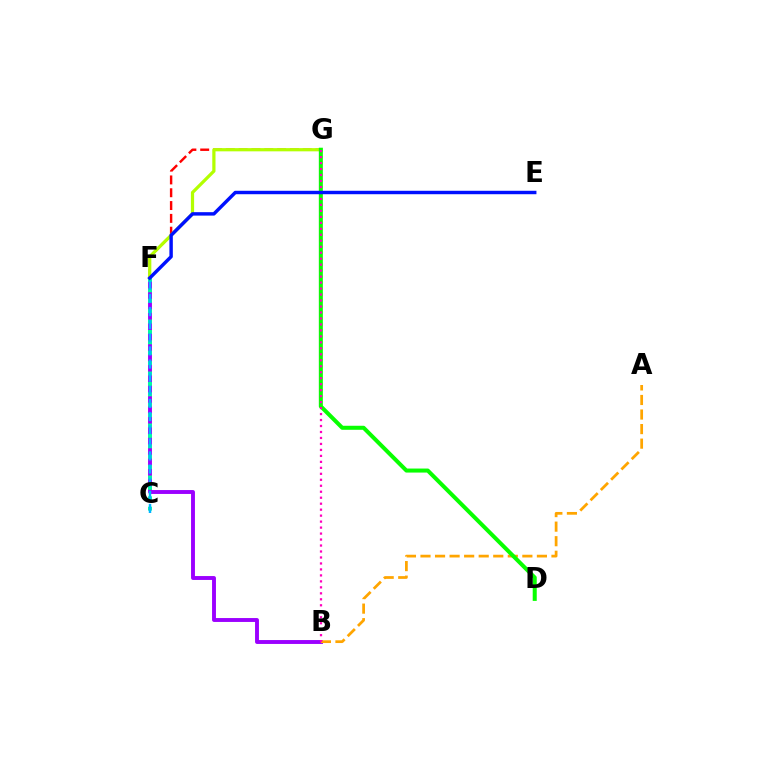{('F', 'G'): [{'color': '#ff0000', 'line_style': 'dashed', 'thickness': 1.74}, {'color': '#b3ff00', 'line_style': 'solid', 'thickness': 2.32}], ('B', 'F'): [{'color': '#9b00ff', 'line_style': 'solid', 'thickness': 2.81}], ('A', 'B'): [{'color': '#ffa500', 'line_style': 'dashed', 'thickness': 1.98}], ('C', 'F'): [{'color': '#00ff9d', 'line_style': 'dotted', 'thickness': 2.82}, {'color': '#00b5ff', 'line_style': 'dashed', 'thickness': 1.78}], ('D', 'G'): [{'color': '#08ff00', 'line_style': 'solid', 'thickness': 2.9}], ('B', 'G'): [{'color': '#ff00bd', 'line_style': 'dotted', 'thickness': 1.62}], ('E', 'F'): [{'color': '#0010ff', 'line_style': 'solid', 'thickness': 2.47}]}